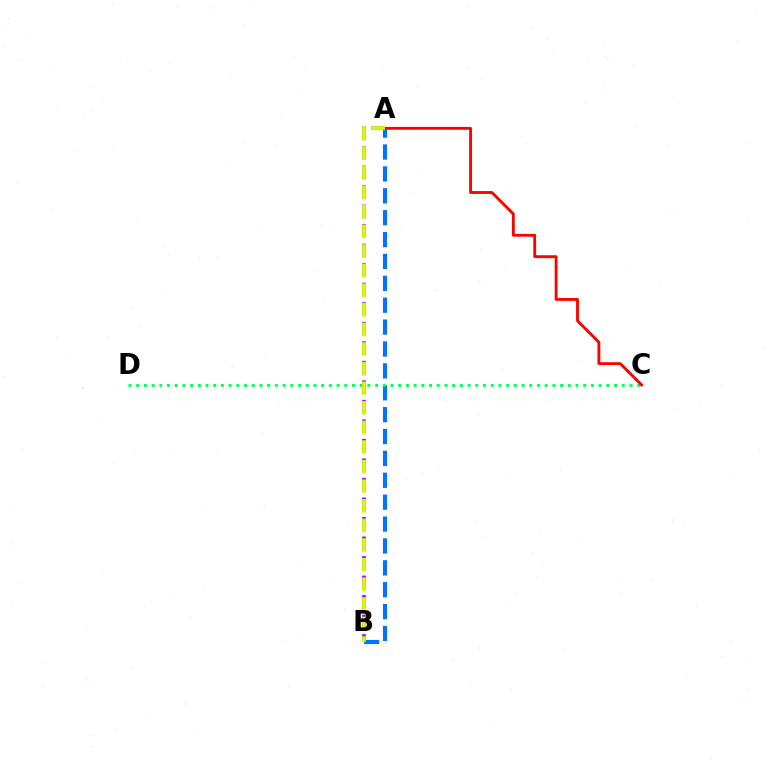{('A', 'B'): [{'color': '#0074ff', 'line_style': 'dashed', 'thickness': 2.97}, {'color': '#b900ff', 'line_style': 'dashed', 'thickness': 2.65}, {'color': '#d1ff00', 'line_style': 'dashed', 'thickness': 2.66}], ('C', 'D'): [{'color': '#00ff5c', 'line_style': 'dotted', 'thickness': 2.09}], ('A', 'C'): [{'color': '#ff0000', 'line_style': 'solid', 'thickness': 2.06}]}